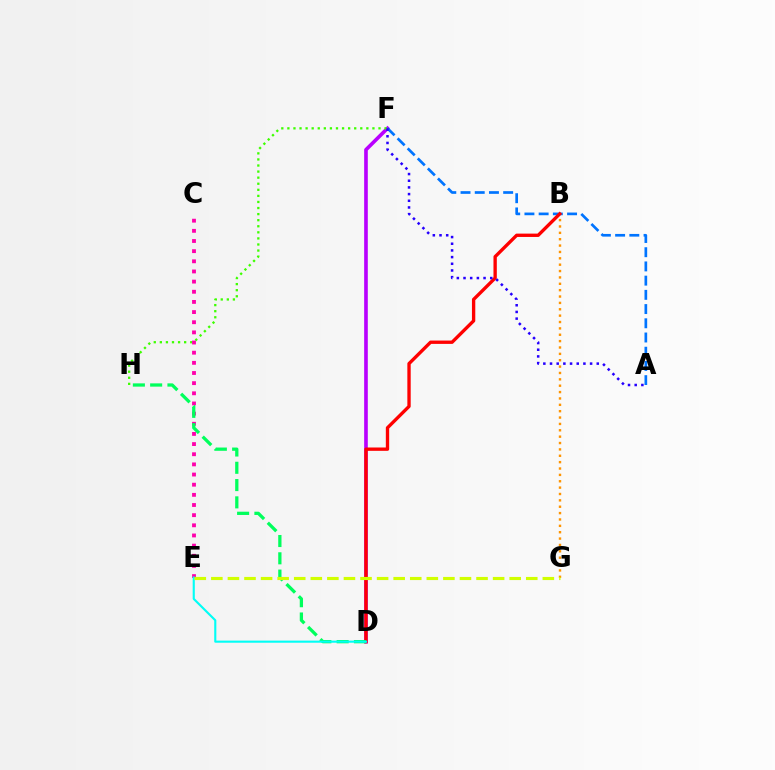{('D', 'F'): [{'color': '#b900ff', 'line_style': 'solid', 'thickness': 2.62}], ('A', 'F'): [{'color': '#0074ff', 'line_style': 'dashed', 'thickness': 1.93}, {'color': '#2500ff', 'line_style': 'dotted', 'thickness': 1.81}], ('B', 'G'): [{'color': '#ff9400', 'line_style': 'dotted', 'thickness': 1.73}], ('B', 'D'): [{'color': '#ff0000', 'line_style': 'solid', 'thickness': 2.41}], ('F', 'H'): [{'color': '#3dff00', 'line_style': 'dotted', 'thickness': 1.65}], ('C', 'E'): [{'color': '#ff00ac', 'line_style': 'dotted', 'thickness': 2.76}], ('D', 'H'): [{'color': '#00ff5c', 'line_style': 'dashed', 'thickness': 2.35}], ('D', 'E'): [{'color': '#00fff6', 'line_style': 'solid', 'thickness': 1.52}], ('E', 'G'): [{'color': '#d1ff00', 'line_style': 'dashed', 'thickness': 2.25}]}